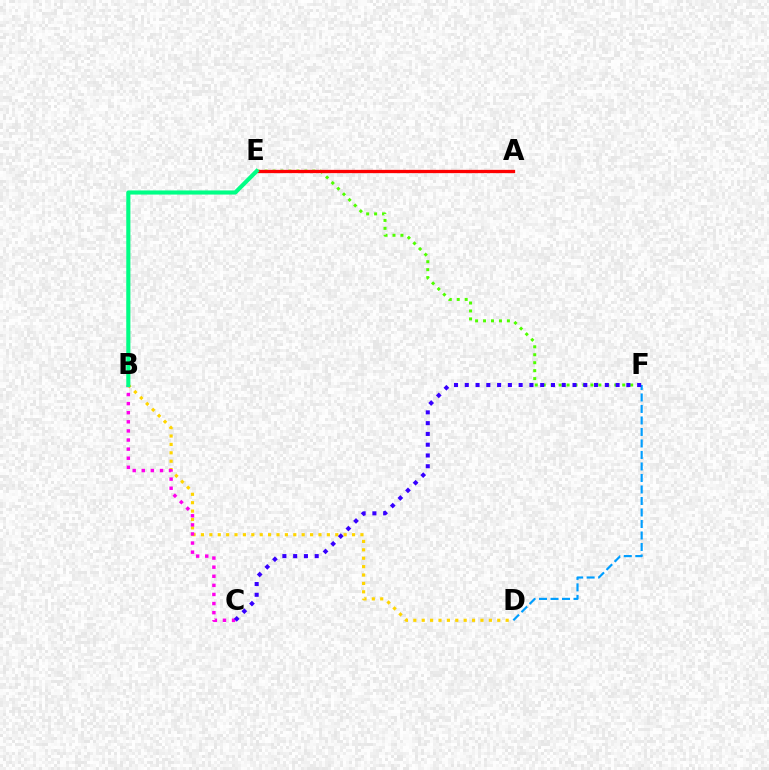{('E', 'F'): [{'color': '#4fff00', 'line_style': 'dotted', 'thickness': 2.16}], ('D', 'F'): [{'color': '#009eff', 'line_style': 'dashed', 'thickness': 1.56}], ('B', 'D'): [{'color': '#ffd500', 'line_style': 'dotted', 'thickness': 2.28}], ('B', 'C'): [{'color': '#ff00ed', 'line_style': 'dotted', 'thickness': 2.47}], ('C', 'F'): [{'color': '#3700ff', 'line_style': 'dotted', 'thickness': 2.93}], ('A', 'E'): [{'color': '#ff0000', 'line_style': 'solid', 'thickness': 2.36}], ('B', 'E'): [{'color': '#00ff86', 'line_style': 'solid', 'thickness': 2.97}]}